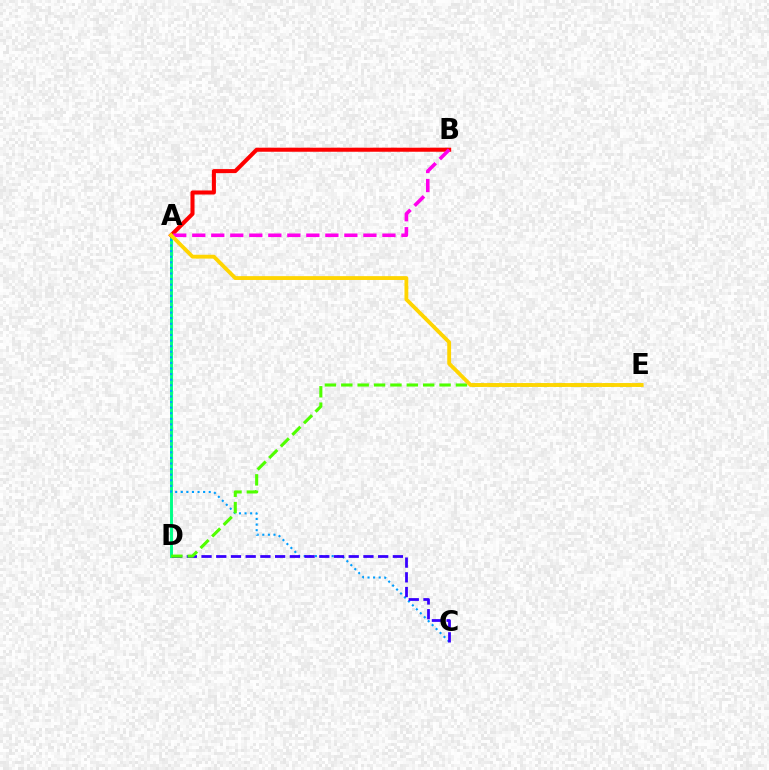{('A', 'D'): [{'color': '#00ff86', 'line_style': 'solid', 'thickness': 2.1}], ('A', 'B'): [{'color': '#ff0000', 'line_style': 'solid', 'thickness': 2.92}, {'color': '#ff00ed', 'line_style': 'dashed', 'thickness': 2.58}], ('A', 'C'): [{'color': '#009eff', 'line_style': 'dotted', 'thickness': 1.52}], ('C', 'D'): [{'color': '#3700ff', 'line_style': 'dashed', 'thickness': 2.0}], ('D', 'E'): [{'color': '#4fff00', 'line_style': 'dashed', 'thickness': 2.23}], ('A', 'E'): [{'color': '#ffd500', 'line_style': 'solid', 'thickness': 2.76}]}